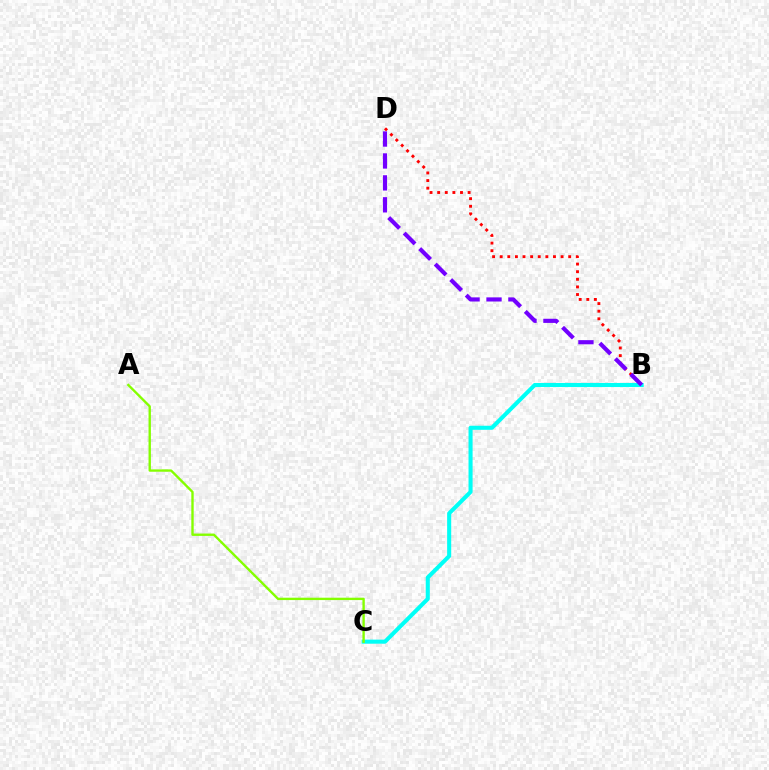{('B', 'D'): [{'color': '#ff0000', 'line_style': 'dotted', 'thickness': 2.07}, {'color': '#7200ff', 'line_style': 'dashed', 'thickness': 2.98}], ('B', 'C'): [{'color': '#00fff6', 'line_style': 'solid', 'thickness': 2.93}], ('A', 'C'): [{'color': '#84ff00', 'line_style': 'solid', 'thickness': 1.71}]}